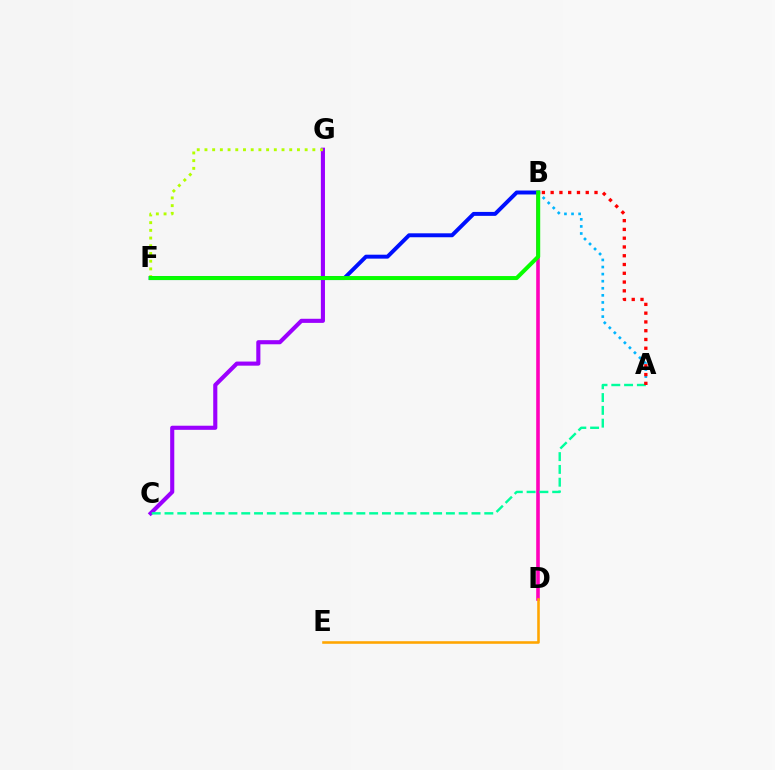{('C', 'G'): [{'color': '#9b00ff', 'line_style': 'solid', 'thickness': 2.96}], ('A', 'B'): [{'color': '#00b5ff', 'line_style': 'dotted', 'thickness': 1.92}, {'color': '#ff0000', 'line_style': 'dotted', 'thickness': 2.38}], ('F', 'G'): [{'color': '#b3ff00', 'line_style': 'dotted', 'thickness': 2.09}], ('B', 'F'): [{'color': '#0010ff', 'line_style': 'solid', 'thickness': 2.84}, {'color': '#08ff00', 'line_style': 'solid', 'thickness': 2.89}], ('B', 'D'): [{'color': '#ff00bd', 'line_style': 'solid', 'thickness': 2.59}], ('A', 'C'): [{'color': '#00ff9d', 'line_style': 'dashed', 'thickness': 1.74}], ('D', 'E'): [{'color': '#ffa500', 'line_style': 'solid', 'thickness': 1.86}]}